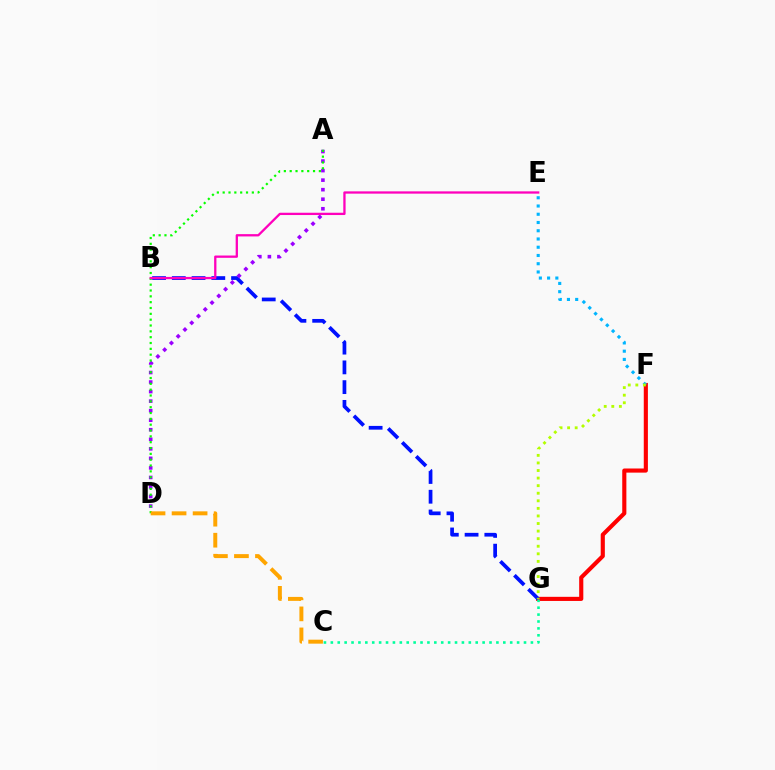{('F', 'G'): [{'color': '#ff0000', 'line_style': 'solid', 'thickness': 2.97}, {'color': '#b3ff00', 'line_style': 'dotted', 'thickness': 2.06}], ('E', 'F'): [{'color': '#00b5ff', 'line_style': 'dotted', 'thickness': 2.24}], ('B', 'G'): [{'color': '#0010ff', 'line_style': 'dashed', 'thickness': 2.68}], ('A', 'D'): [{'color': '#9b00ff', 'line_style': 'dotted', 'thickness': 2.59}, {'color': '#08ff00', 'line_style': 'dotted', 'thickness': 1.59}], ('C', 'G'): [{'color': '#00ff9d', 'line_style': 'dotted', 'thickness': 1.87}], ('C', 'D'): [{'color': '#ffa500', 'line_style': 'dashed', 'thickness': 2.86}], ('B', 'E'): [{'color': '#ff00bd', 'line_style': 'solid', 'thickness': 1.65}]}